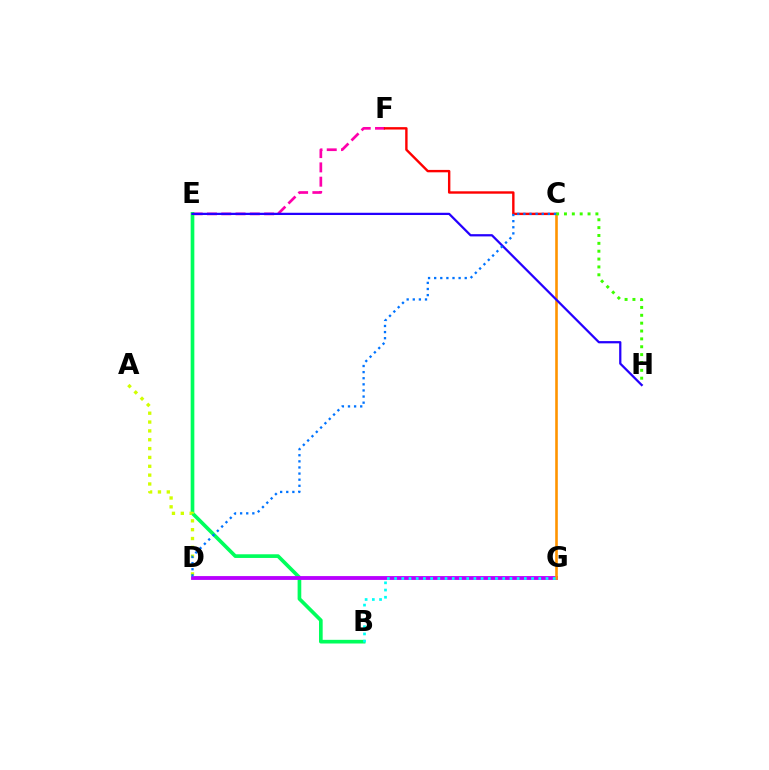{('E', 'F'): [{'color': '#ff00ac', 'line_style': 'dashed', 'thickness': 1.94}], ('B', 'E'): [{'color': '#00ff5c', 'line_style': 'solid', 'thickness': 2.64}], ('C', 'F'): [{'color': '#ff0000', 'line_style': 'solid', 'thickness': 1.73}], ('A', 'D'): [{'color': '#d1ff00', 'line_style': 'dotted', 'thickness': 2.4}], ('D', 'G'): [{'color': '#b900ff', 'line_style': 'solid', 'thickness': 2.76}], ('C', 'G'): [{'color': '#ff9400', 'line_style': 'solid', 'thickness': 1.88}], ('C', 'H'): [{'color': '#3dff00', 'line_style': 'dotted', 'thickness': 2.14}], ('E', 'H'): [{'color': '#2500ff', 'line_style': 'solid', 'thickness': 1.62}], ('B', 'G'): [{'color': '#00fff6', 'line_style': 'dotted', 'thickness': 1.96}], ('C', 'D'): [{'color': '#0074ff', 'line_style': 'dotted', 'thickness': 1.66}]}